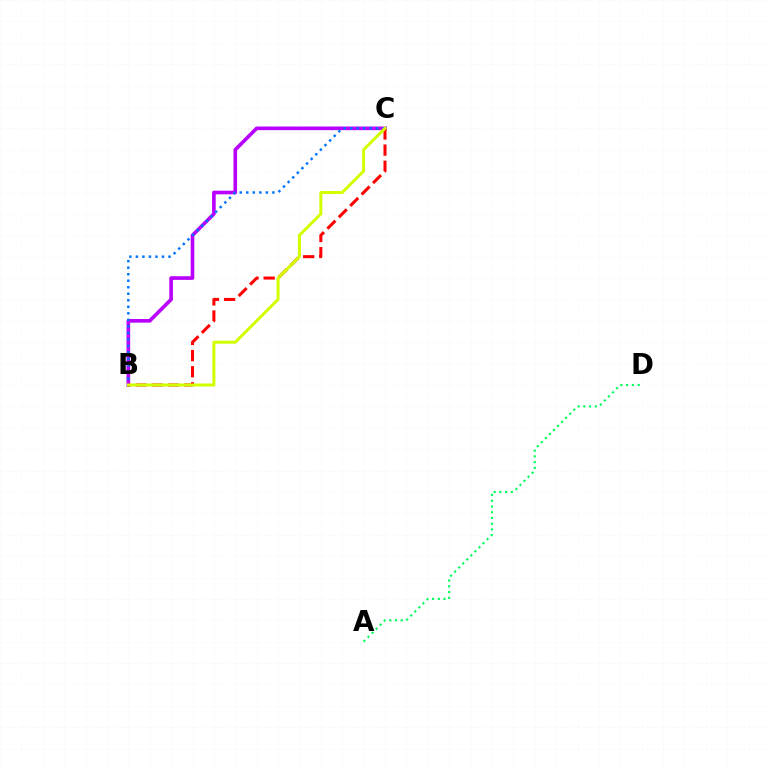{('B', 'C'): [{'color': '#b900ff', 'line_style': 'solid', 'thickness': 2.62}, {'color': '#ff0000', 'line_style': 'dashed', 'thickness': 2.19}, {'color': '#0074ff', 'line_style': 'dotted', 'thickness': 1.77}, {'color': '#d1ff00', 'line_style': 'solid', 'thickness': 2.16}], ('A', 'D'): [{'color': '#00ff5c', 'line_style': 'dotted', 'thickness': 1.56}]}